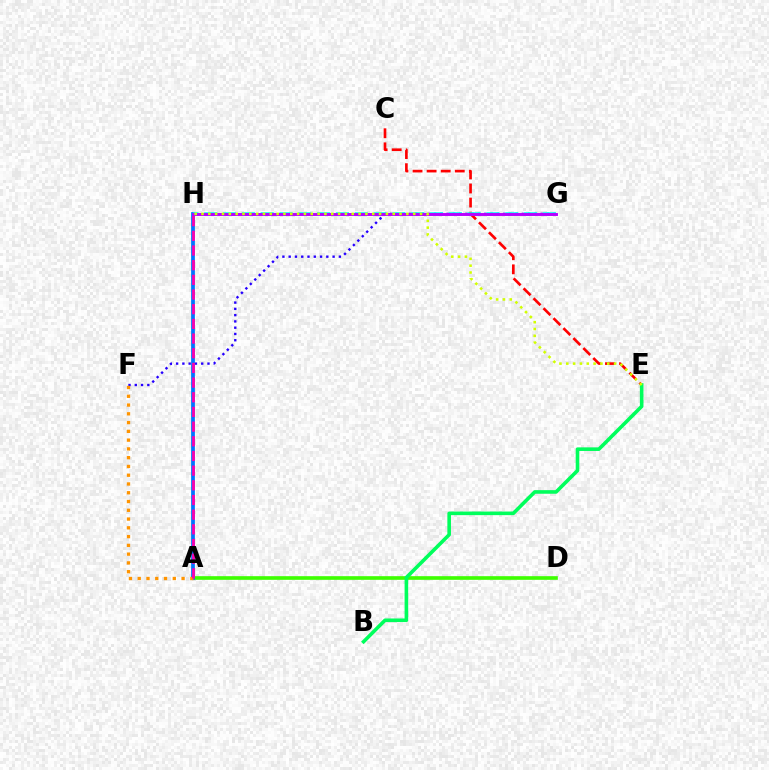{('C', 'E'): [{'color': '#ff0000', 'line_style': 'dashed', 'thickness': 1.91}], ('A', 'D'): [{'color': '#3dff00', 'line_style': 'solid', 'thickness': 2.63}], ('F', 'G'): [{'color': '#2500ff', 'line_style': 'dotted', 'thickness': 1.7}], ('A', 'H'): [{'color': '#0074ff', 'line_style': 'solid', 'thickness': 2.7}, {'color': '#ff00ac', 'line_style': 'dashed', 'thickness': 1.99}], ('B', 'E'): [{'color': '#00ff5c', 'line_style': 'solid', 'thickness': 2.6}], ('G', 'H'): [{'color': '#00fff6', 'line_style': 'dashed', 'thickness': 2.56}, {'color': '#b900ff', 'line_style': 'solid', 'thickness': 2.11}], ('A', 'F'): [{'color': '#ff9400', 'line_style': 'dotted', 'thickness': 2.38}], ('E', 'H'): [{'color': '#d1ff00', 'line_style': 'dotted', 'thickness': 1.86}]}